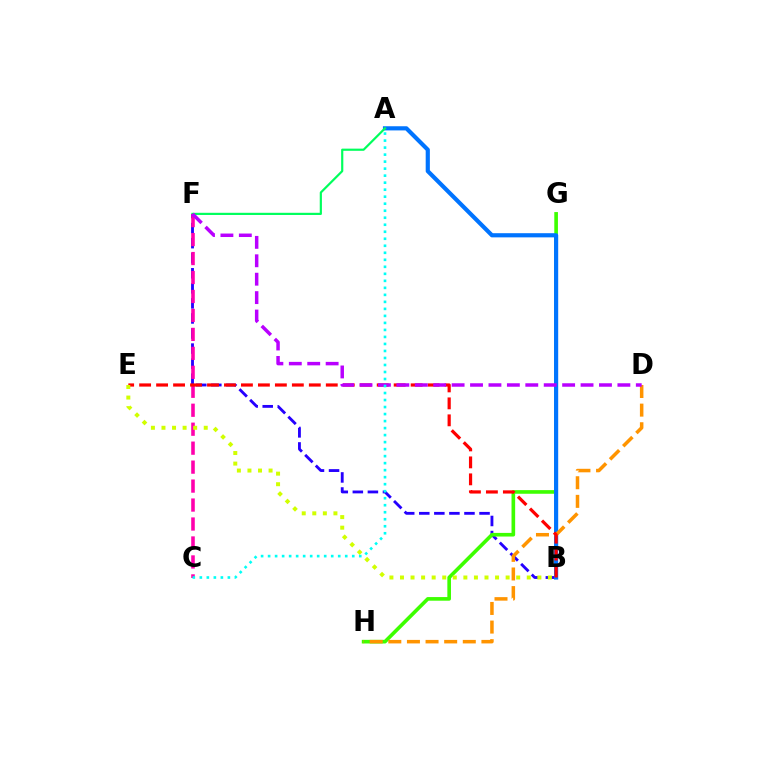{('B', 'F'): [{'color': '#2500ff', 'line_style': 'dashed', 'thickness': 2.05}], ('G', 'H'): [{'color': '#3dff00', 'line_style': 'solid', 'thickness': 2.62}], ('A', 'B'): [{'color': '#0074ff', 'line_style': 'solid', 'thickness': 3.0}], ('D', 'H'): [{'color': '#ff9400', 'line_style': 'dashed', 'thickness': 2.53}], ('A', 'F'): [{'color': '#00ff5c', 'line_style': 'solid', 'thickness': 1.57}], ('C', 'F'): [{'color': '#ff00ac', 'line_style': 'dashed', 'thickness': 2.58}], ('B', 'E'): [{'color': '#ff0000', 'line_style': 'dashed', 'thickness': 2.31}, {'color': '#d1ff00', 'line_style': 'dotted', 'thickness': 2.87}], ('D', 'F'): [{'color': '#b900ff', 'line_style': 'dashed', 'thickness': 2.5}], ('A', 'C'): [{'color': '#00fff6', 'line_style': 'dotted', 'thickness': 1.91}]}